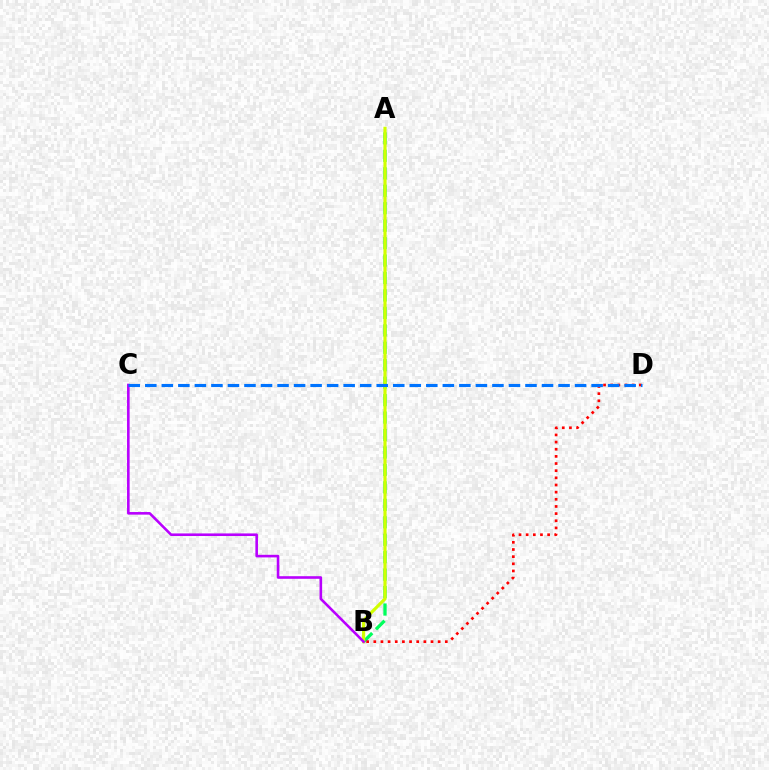{('A', 'B'): [{'color': '#00ff5c', 'line_style': 'dashed', 'thickness': 2.37}, {'color': '#d1ff00', 'line_style': 'solid', 'thickness': 2.27}], ('B', 'D'): [{'color': '#ff0000', 'line_style': 'dotted', 'thickness': 1.94}], ('B', 'C'): [{'color': '#b900ff', 'line_style': 'solid', 'thickness': 1.87}], ('C', 'D'): [{'color': '#0074ff', 'line_style': 'dashed', 'thickness': 2.25}]}